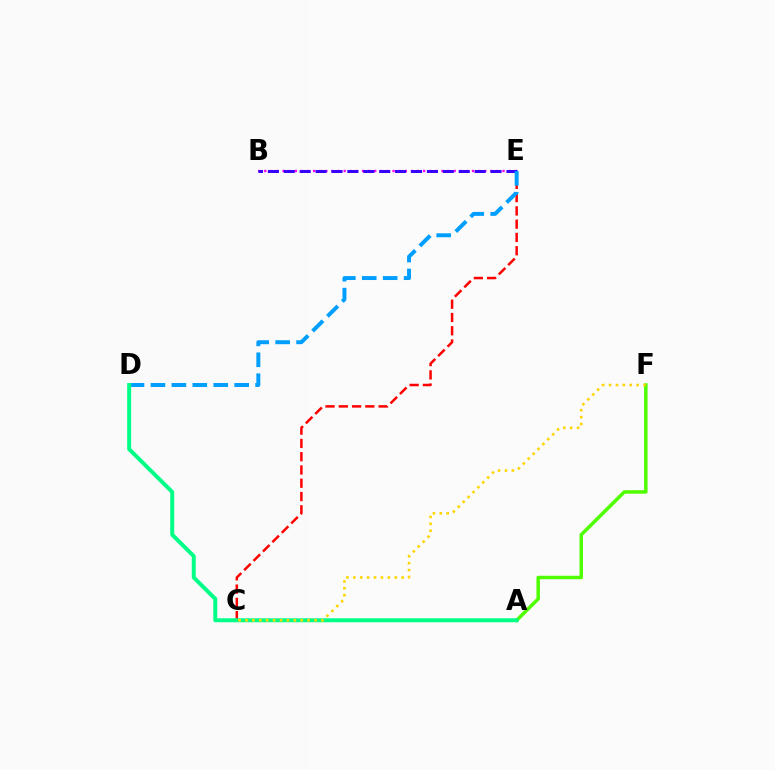{('C', 'E'): [{'color': '#ff0000', 'line_style': 'dashed', 'thickness': 1.8}], ('A', 'F'): [{'color': '#4fff00', 'line_style': 'solid', 'thickness': 2.51}], ('B', 'E'): [{'color': '#ff00ed', 'line_style': 'dotted', 'thickness': 1.66}, {'color': '#3700ff', 'line_style': 'dashed', 'thickness': 2.16}], ('D', 'E'): [{'color': '#009eff', 'line_style': 'dashed', 'thickness': 2.84}], ('A', 'D'): [{'color': '#00ff86', 'line_style': 'solid', 'thickness': 2.85}], ('C', 'F'): [{'color': '#ffd500', 'line_style': 'dotted', 'thickness': 1.88}]}